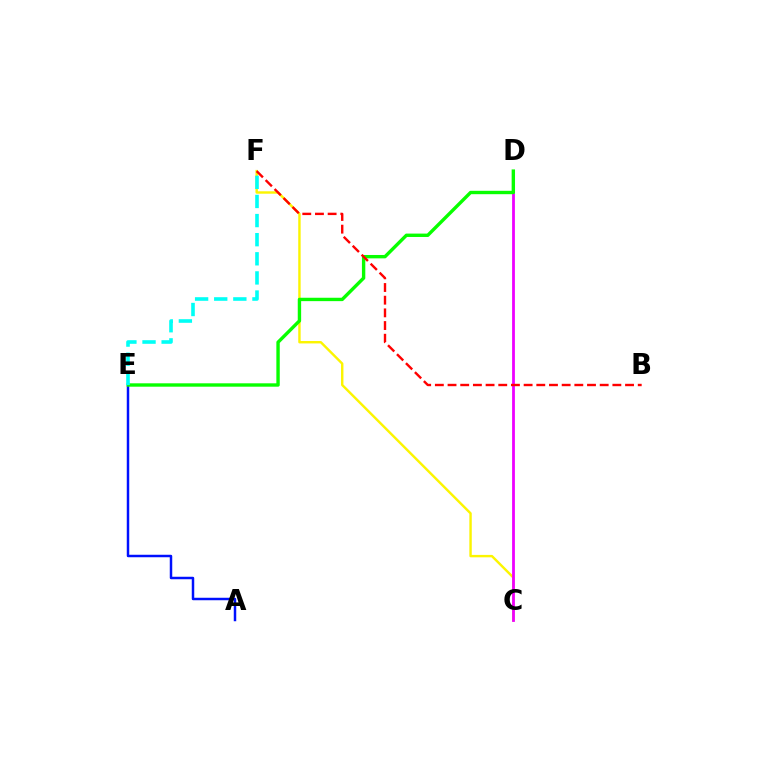{('C', 'F'): [{'color': '#fcf500', 'line_style': 'solid', 'thickness': 1.74}], ('C', 'D'): [{'color': '#ee00ff', 'line_style': 'solid', 'thickness': 2.01}], ('A', 'E'): [{'color': '#0010ff', 'line_style': 'solid', 'thickness': 1.78}], ('D', 'E'): [{'color': '#08ff00', 'line_style': 'solid', 'thickness': 2.44}], ('B', 'F'): [{'color': '#ff0000', 'line_style': 'dashed', 'thickness': 1.72}], ('E', 'F'): [{'color': '#00fff6', 'line_style': 'dashed', 'thickness': 2.6}]}